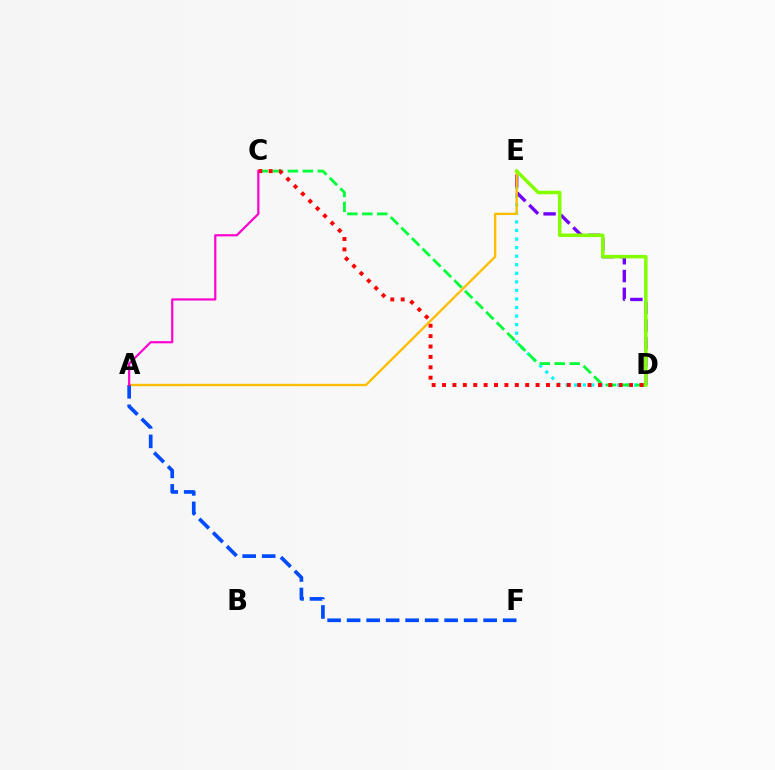{('D', 'E'): [{'color': '#00fff6', 'line_style': 'dotted', 'thickness': 2.33}, {'color': '#7200ff', 'line_style': 'dashed', 'thickness': 2.41}, {'color': '#84ff00', 'line_style': 'solid', 'thickness': 2.53}], ('C', 'D'): [{'color': '#00ff39', 'line_style': 'dashed', 'thickness': 2.03}, {'color': '#ff0000', 'line_style': 'dotted', 'thickness': 2.82}], ('A', 'E'): [{'color': '#ffbd00', 'line_style': 'solid', 'thickness': 1.69}], ('A', 'F'): [{'color': '#004bff', 'line_style': 'dashed', 'thickness': 2.65}], ('A', 'C'): [{'color': '#ff00cf', 'line_style': 'solid', 'thickness': 1.59}]}